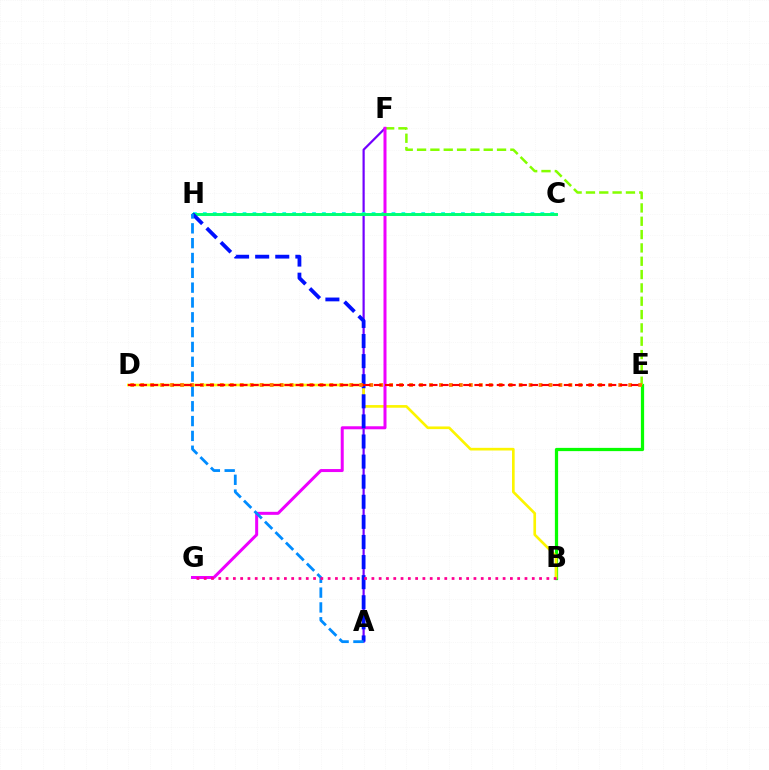{('A', 'F'): [{'color': '#7200ff', 'line_style': 'solid', 'thickness': 1.58}], ('B', 'E'): [{'color': '#08ff00', 'line_style': 'solid', 'thickness': 2.33}], ('B', 'D'): [{'color': '#fcf500', 'line_style': 'solid', 'thickness': 1.91}], ('C', 'H'): [{'color': '#00fff6', 'line_style': 'dotted', 'thickness': 2.7}, {'color': '#00ff74', 'line_style': 'solid', 'thickness': 2.12}], ('E', 'F'): [{'color': '#84ff00', 'line_style': 'dashed', 'thickness': 1.81}], ('F', 'G'): [{'color': '#ee00ff', 'line_style': 'solid', 'thickness': 2.17}], ('A', 'H'): [{'color': '#0010ff', 'line_style': 'dashed', 'thickness': 2.73}, {'color': '#008cff', 'line_style': 'dashed', 'thickness': 2.01}], ('B', 'G'): [{'color': '#ff0094', 'line_style': 'dotted', 'thickness': 1.98}], ('D', 'E'): [{'color': '#ff7c00', 'line_style': 'dotted', 'thickness': 2.71}, {'color': '#ff0000', 'line_style': 'dashed', 'thickness': 1.52}]}